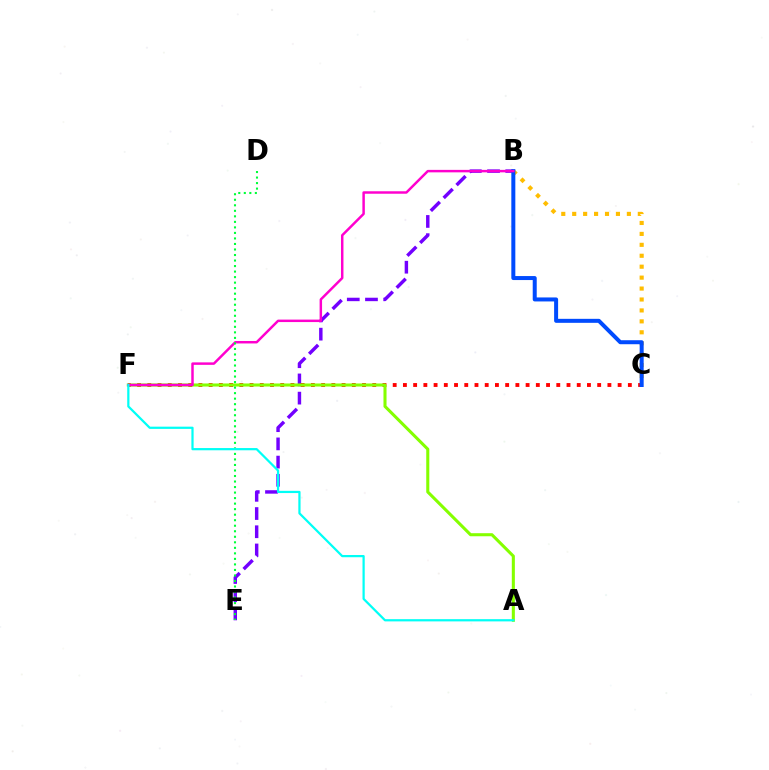{('B', 'E'): [{'color': '#7200ff', 'line_style': 'dashed', 'thickness': 2.47}], ('C', 'F'): [{'color': '#ff0000', 'line_style': 'dotted', 'thickness': 2.78}], ('A', 'F'): [{'color': '#84ff00', 'line_style': 'solid', 'thickness': 2.21}, {'color': '#00fff6', 'line_style': 'solid', 'thickness': 1.6}], ('B', 'C'): [{'color': '#ffbd00', 'line_style': 'dotted', 'thickness': 2.97}, {'color': '#004bff', 'line_style': 'solid', 'thickness': 2.88}], ('B', 'F'): [{'color': '#ff00cf', 'line_style': 'solid', 'thickness': 1.78}], ('D', 'E'): [{'color': '#00ff39', 'line_style': 'dotted', 'thickness': 1.5}]}